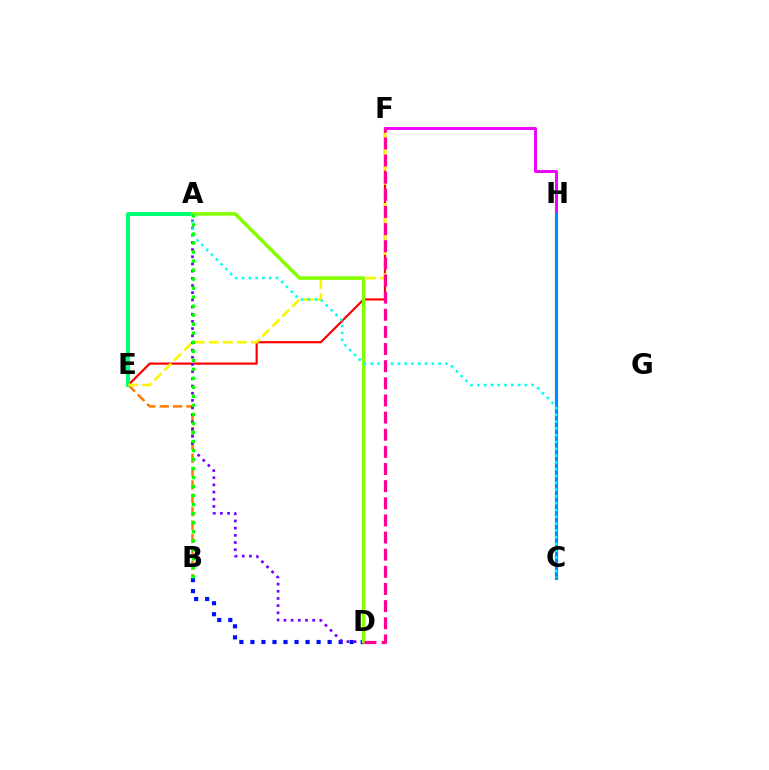{('B', 'E'): [{'color': '#ff7c00', 'line_style': 'dashed', 'thickness': 1.82}], ('E', 'F'): [{'color': '#ff0000', 'line_style': 'solid', 'thickness': 1.58}, {'color': '#fcf500', 'line_style': 'dashed', 'thickness': 1.91}], ('A', 'E'): [{'color': '#00ff74', 'line_style': 'solid', 'thickness': 2.86}], ('B', 'D'): [{'color': '#0010ff', 'line_style': 'dotted', 'thickness': 3.0}], ('A', 'D'): [{'color': '#7200ff', 'line_style': 'dotted', 'thickness': 1.95}, {'color': '#84ff00', 'line_style': 'solid', 'thickness': 2.53}], ('F', 'H'): [{'color': '#ee00ff', 'line_style': 'solid', 'thickness': 2.1}], ('C', 'H'): [{'color': '#008cff', 'line_style': 'solid', 'thickness': 2.27}], ('A', 'C'): [{'color': '#00fff6', 'line_style': 'dotted', 'thickness': 1.85}], ('A', 'B'): [{'color': '#08ff00', 'line_style': 'dotted', 'thickness': 2.45}], ('D', 'F'): [{'color': '#ff0094', 'line_style': 'dashed', 'thickness': 2.33}]}